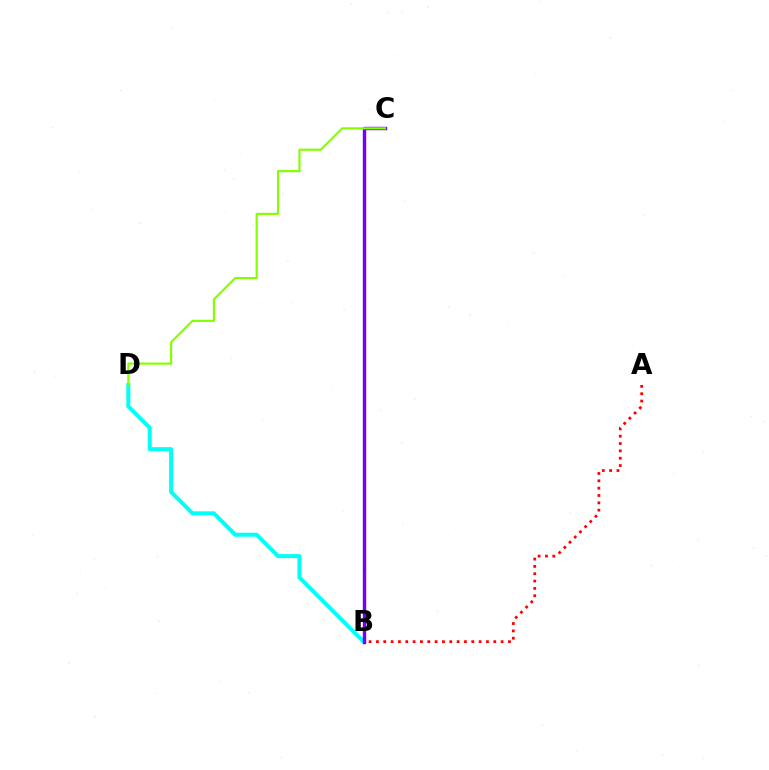{('B', 'D'): [{'color': '#00fff6', 'line_style': 'solid', 'thickness': 2.89}], ('A', 'B'): [{'color': '#ff0000', 'line_style': 'dotted', 'thickness': 1.99}], ('B', 'C'): [{'color': '#7200ff', 'line_style': 'solid', 'thickness': 2.44}], ('C', 'D'): [{'color': '#84ff00', 'line_style': 'solid', 'thickness': 1.55}]}